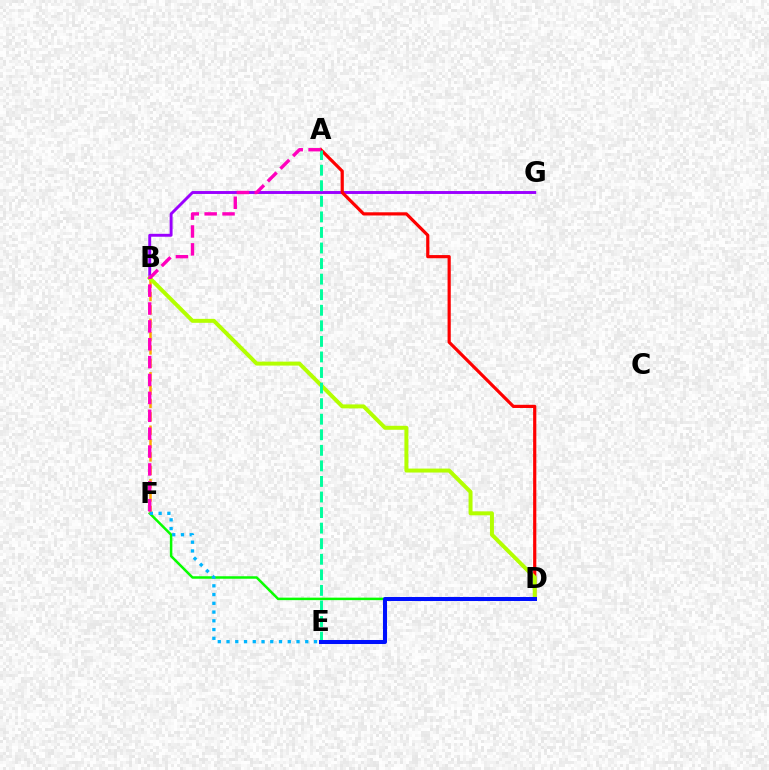{('D', 'F'): [{'color': '#08ff00', 'line_style': 'solid', 'thickness': 1.8}], ('B', 'G'): [{'color': '#9b00ff', 'line_style': 'solid', 'thickness': 2.1}], ('A', 'D'): [{'color': '#ff0000', 'line_style': 'solid', 'thickness': 2.3}], ('B', 'F'): [{'color': '#ffa500', 'line_style': 'dashed', 'thickness': 1.82}], ('E', 'F'): [{'color': '#00b5ff', 'line_style': 'dotted', 'thickness': 2.38}], ('B', 'D'): [{'color': '#b3ff00', 'line_style': 'solid', 'thickness': 2.85}], ('A', 'E'): [{'color': '#00ff9d', 'line_style': 'dashed', 'thickness': 2.11}], ('D', 'E'): [{'color': '#0010ff', 'line_style': 'solid', 'thickness': 2.9}], ('A', 'F'): [{'color': '#ff00bd', 'line_style': 'dashed', 'thickness': 2.43}]}